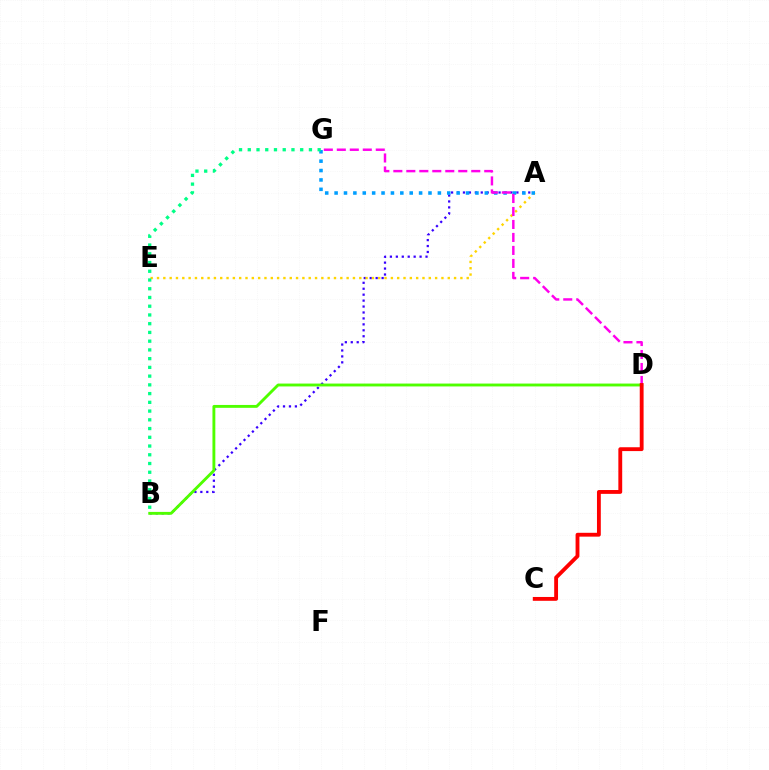{('A', 'B'): [{'color': '#3700ff', 'line_style': 'dotted', 'thickness': 1.61}], ('A', 'E'): [{'color': '#ffd500', 'line_style': 'dotted', 'thickness': 1.72}], ('A', 'G'): [{'color': '#009eff', 'line_style': 'dotted', 'thickness': 2.55}], ('B', 'D'): [{'color': '#4fff00', 'line_style': 'solid', 'thickness': 2.07}], ('D', 'G'): [{'color': '#ff00ed', 'line_style': 'dashed', 'thickness': 1.76}], ('C', 'D'): [{'color': '#ff0000', 'line_style': 'solid', 'thickness': 2.77}], ('B', 'G'): [{'color': '#00ff86', 'line_style': 'dotted', 'thickness': 2.37}]}